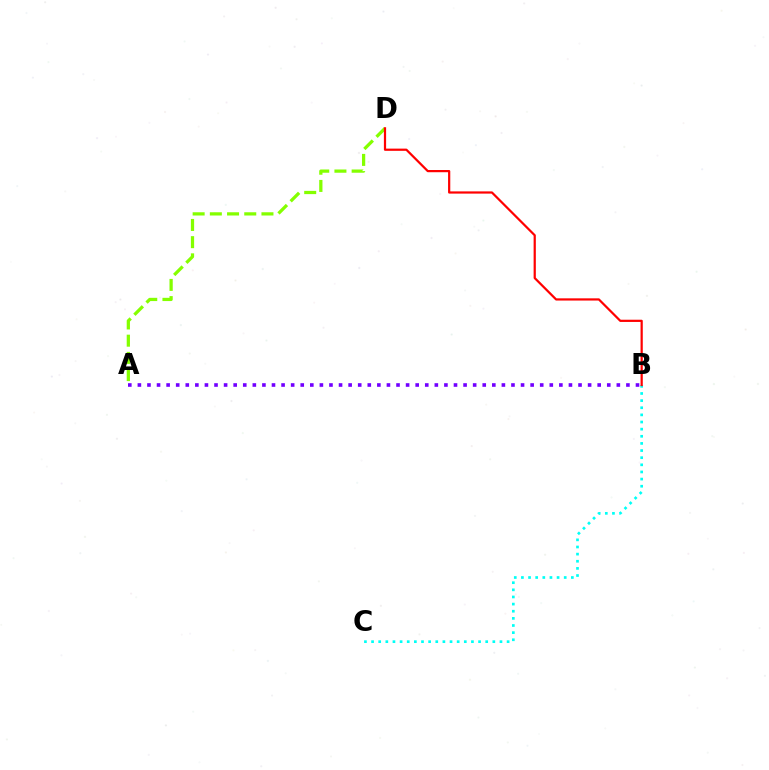{('B', 'C'): [{'color': '#00fff6', 'line_style': 'dotted', 'thickness': 1.94}], ('A', 'D'): [{'color': '#84ff00', 'line_style': 'dashed', 'thickness': 2.34}], ('B', 'D'): [{'color': '#ff0000', 'line_style': 'solid', 'thickness': 1.6}], ('A', 'B'): [{'color': '#7200ff', 'line_style': 'dotted', 'thickness': 2.6}]}